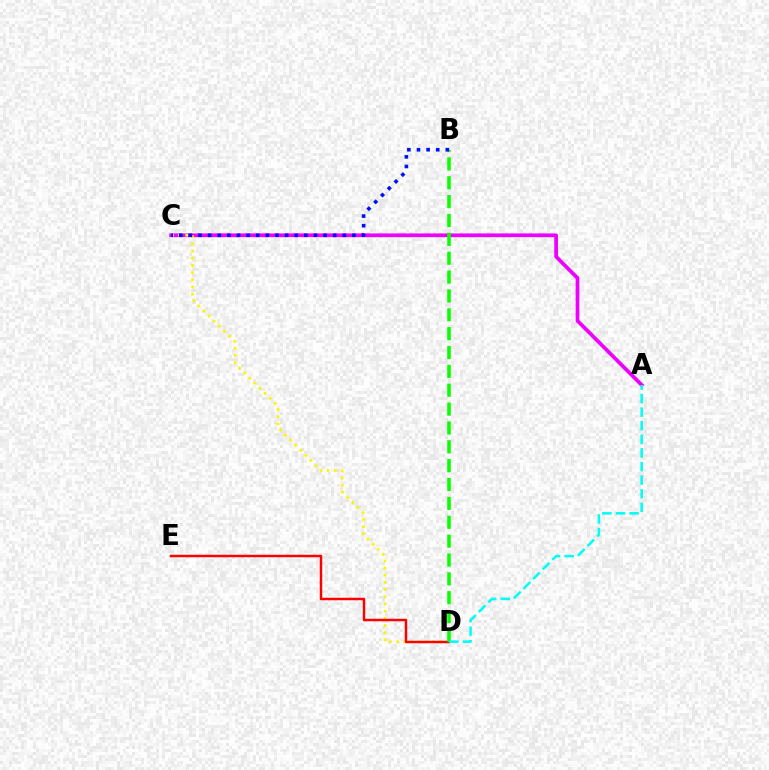{('A', 'C'): [{'color': '#ee00ff', 'line_style': 'solid', 'thickness': 2.68}], ('C', 'D'): [{'color': '#fcf500', 'line_style': 'dotted', 'thickness': 1.95}], ('D', 'E'): [{'color': '#ff0000', 'line_style': 'solid', 'thickness': 1.78}], ('B', 'D'): [{'color': '#08ff00', 'line_style': 'dashed', 'thickness': 2.56}], ('B', 'C'): [{'color': '#0010ff', 'line_style': 'dotted', 'thickness': 2.61}], ('A', 'D'): [{'color': '#00fff6', 'line_style': 'dashed', 'thickness': 1.85}]}